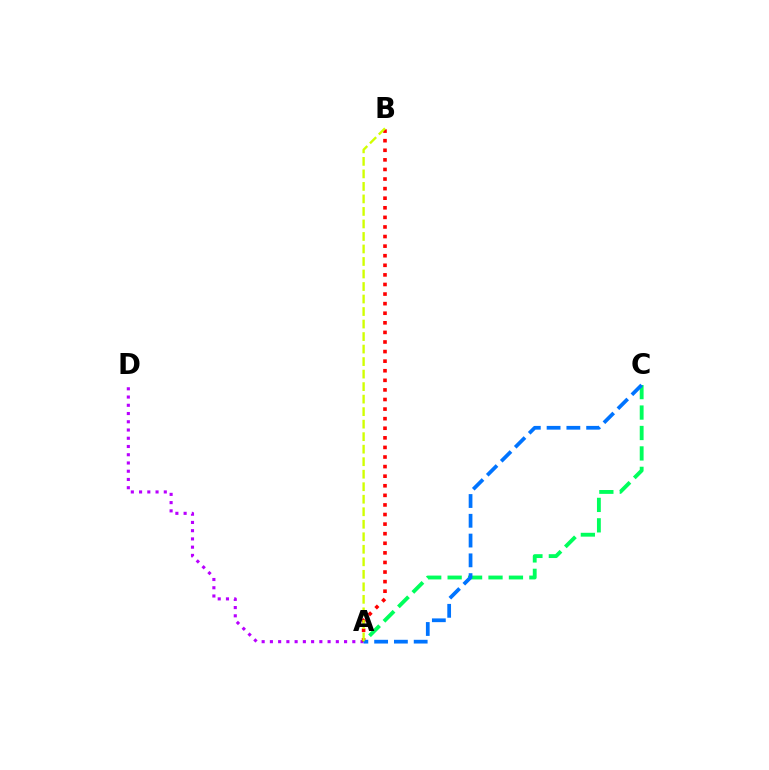{('A', 'D'): [{'color': '#b900ff', 'line_style': 'dotted', 'thickness': 2.24}], ('A', 'B'): [{'color': '#ff0000', 'line_style': 'dotted', 'thickness': 2.6}, {'color': '#d1ff00', 'line_style': 'dashed', 'thickness': 1.7}], ('A', 'C'): [{'color': '#00ff5c', 'line_style': 'dashed', 'thickness': 2.78}, {'color': '#0074ff', 'line_style': 'dashed', 'thickness': 2.69}]}